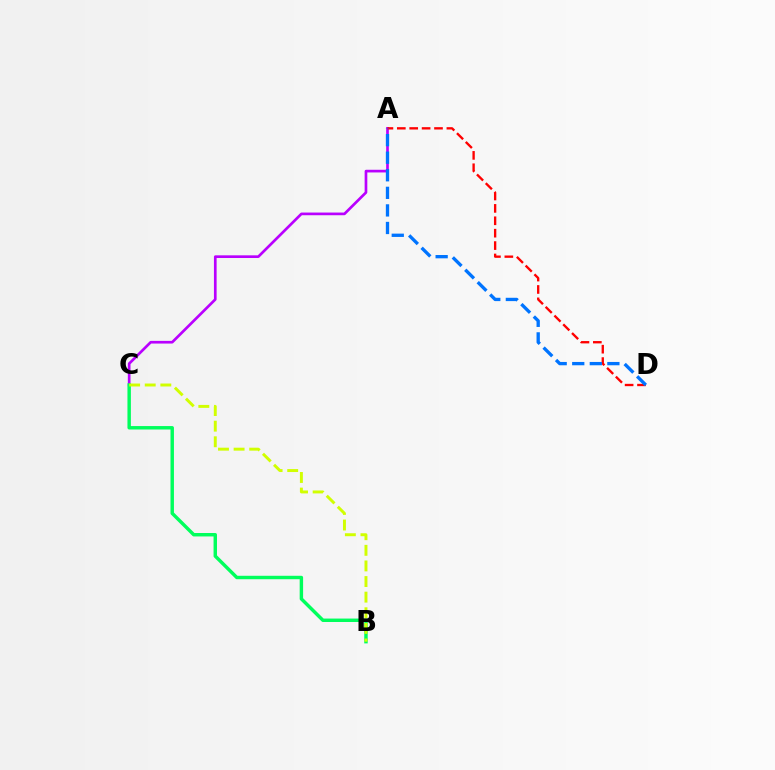{('A', 'C'): [{'color': '#b900ff', 'line_style': 'solid', 'thickness': 1.93}], ('A', 'D'): [{'color': '#ff0000', 'line_style': 'dashed', 'thickness': 1.68}, {'color': '#0074ff', 'line_style': 'dashed', 'thickness': 2.39}], ('B', 'C'): [{'color': '#00ff5c', 'line_style': 'solid', 'thickness': 2.47}, {'color': '#d1ff00', 'line_style': 'dashed', 'thickness': 2.12}]}